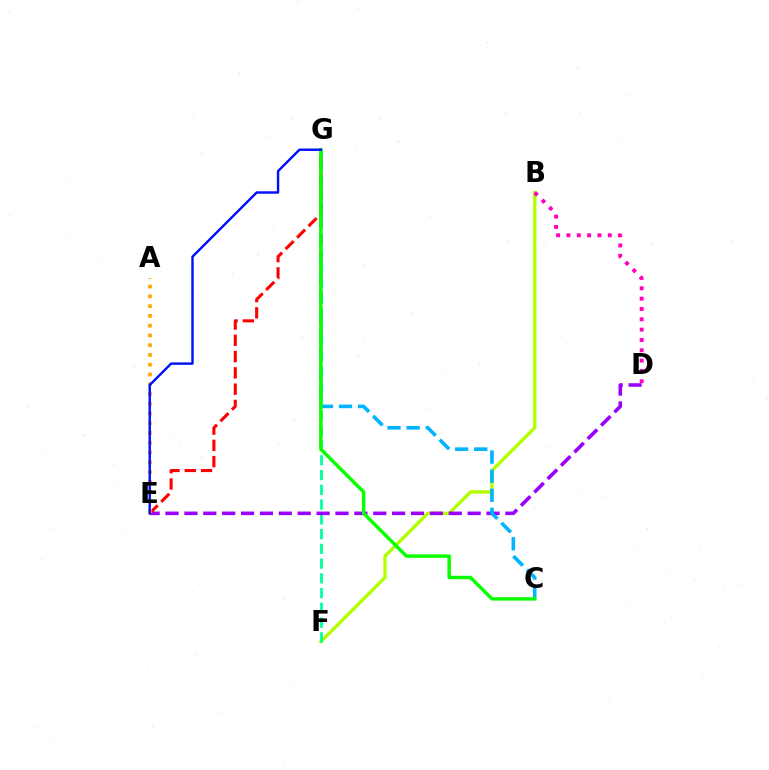{('B', 'F'): [{'color': '#b3ff00', 'line_style': 'solid', 'thickness': 2.43}], ('F', 'G'): [{'color': '#00ff9d', 'line_style': 'dashed', 'thickness': 2.0}], ('D', 'E'): [{'color': '#9b00ff', 'line_style': 'dashed', 'thickness': 2.57}], ('C', 'G'): [{'color': '#00b5ff', 'line_style': 'dashed', 'thickness': 2.6}, {'color': '#08ff00', 'line_style': 'solid', 'thickness': 2.47}], ('B', 'D'): [{'color': '#ff00bd', 'line_style': 'dotted', 'thickness': 2.81}], ('E', 'G'): [{'color': '#ff0000', 'line_style': 'dashed', 'thickness': 2.21}, {'color': '#0010ff', 'line_style': 'solid', 'thickness': 1.74}], ('A', 'E'): [{'color': '#ffa500', 'line_style': 'dotted', 'thickness': 2.65}]}